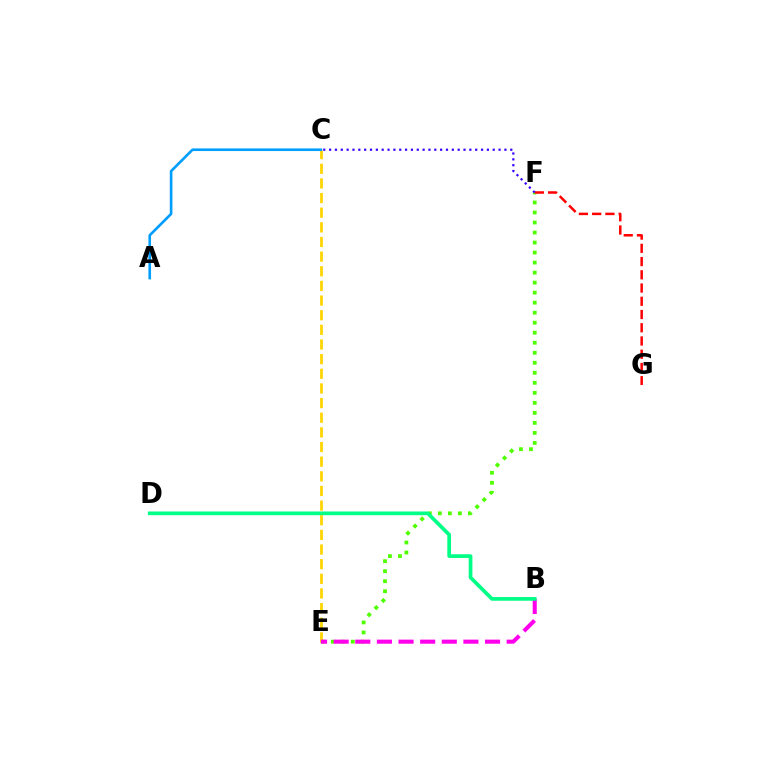{('E', 'F'): [{'color': '#4fff00', 'line_style': 'dotted', 'thickness': 2.72}], ('C', 'E'): [{'color': '#ffd500', 'line_style': 'dashed', 'thickness': 1.99}], ('A', 'C'): [{'color': '#009eff', 'line_style': 'solid', 'thickness': 1.89}], ('F', 'G'): [{'color': '#ff0000', 'line_style': 'dashed', 'thickness': 1.8}], ('B', 'E'): [{'color': '#ff00ed', 'line_style': 'dashed', 'thickness': 2.94}], ('C', 'F'): [{'color': '#3700ff', 'line_style': 'dotted', 'thickness': 1.59}], ('B', 'D'): [{'color': '#00ff86', 'line_style': 'solid', 'thickness': 2.66}]}